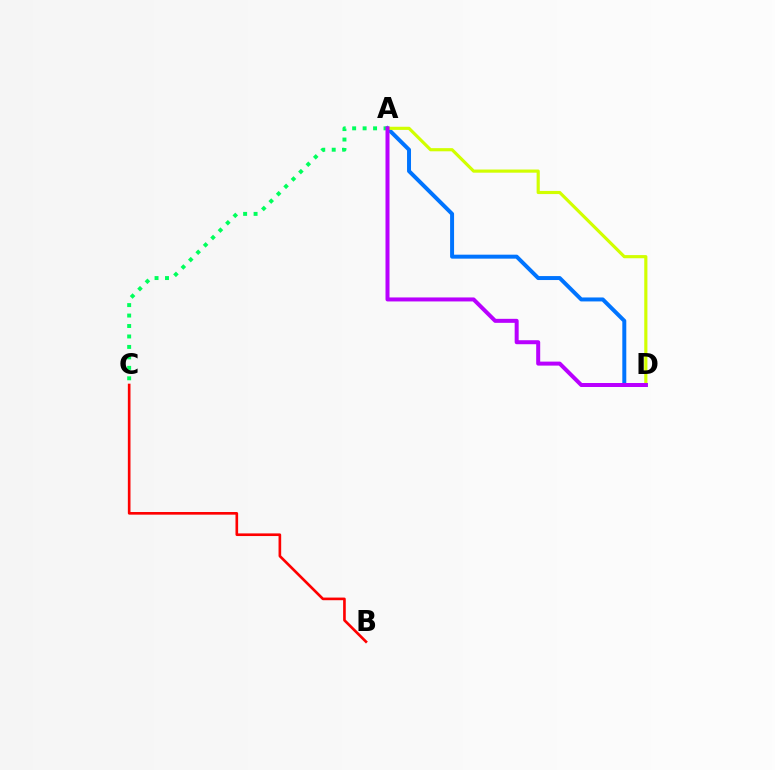{('A', 'D'): [{'color': '#0074ff', 'line_style': 'solid', 'thickness': 2.86}, {'color': '#d1ff00', 'line_style': 'solid', 'thickness': 2.27}, {'color': '#b900ff', 'line_style': 'solid', 'thickness': 2.88}], ('A', 'C'): [{'color': '#00ff5c', 'line_style': 'dotted', 'thickness': 2.84}], ('B', 'C'): [{'color': '#ff0000', 'line_style': 'solid', 'thickness': 1.9}]}